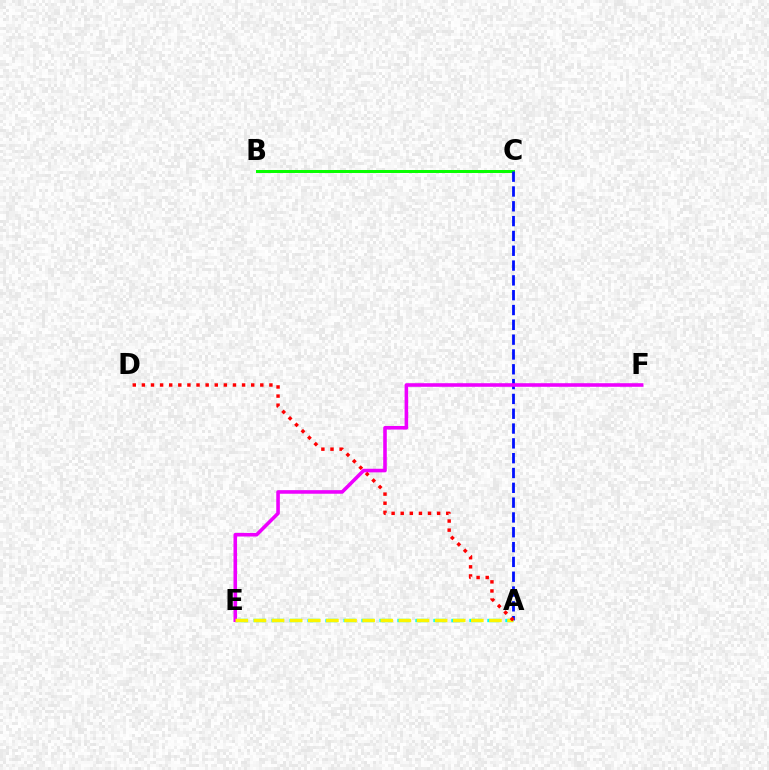{('B', 'C'): [{'color': '#08ff00', 'line_style': 'solid', 'thickness': 2.16}], ('A', 'C'): [{'color': '#0010ff', 'line_style': 'dashed', 'thickness': 2.01}], ('A', 'E'): [{'color': '#00fff6', 'line_style': 'dashed', 'thickness': 2.44}, {'color': '#fcf500', 'line_style': 'dashed', 'thickness': 2.46}], ('E', 'F'): [{'color': '#ee00ff', 'line_style': 'solid', 'thickness': 2.58}], ('A', 'D'): [{'color': '#ff0000', 'line_style': 'dotted', 'thickness': 2.47}]}